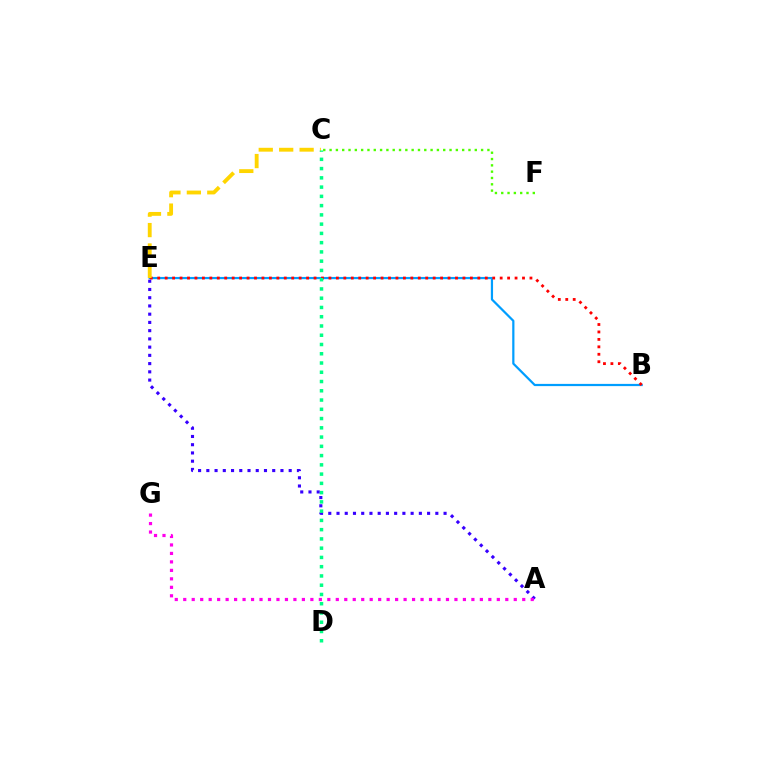{('B', 'E'): [{'color': '#009eff', 'line_style': 'solid', 'thickness': 1.6}, {'color': '#ff0000', 'line_style': 'dotted', 'thickness': 2.02}], ('C', 'F'): [{'color': '#4fff00', 'line_style': 'dotted', 'thickness': 1.72}], ('A', 'E'): [{'color': '#3700ff', 'line_style': 'dotted', 'thickness': 2.24}], ('A', 'G'): [{'color': '#ff00ed', 'line_style': 'dotted', 'thickness': 2.3}], ('C', 'E'): [{'color': '#ffd500', 'line_style': 'dashed', 'thickness': 2.78}], ('C', 'D'): [{'color': '#00ff86', 'line_style': 'dotted', 'thickness': 2.52}]}